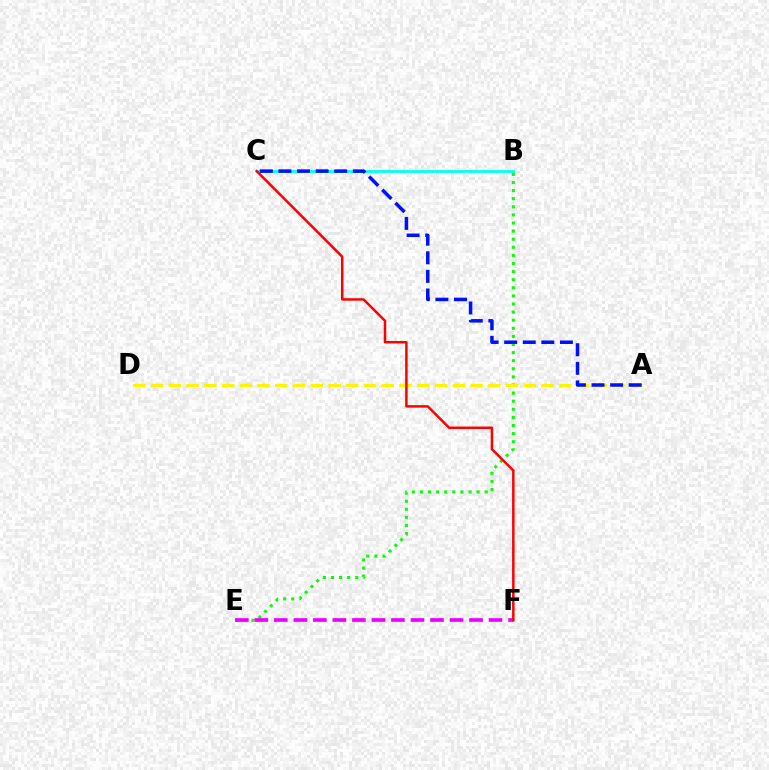{('B', 'C'): [{'color': '#00fff6', 'line_style': 'solid', 'thickness': 2.01}], ('B', 'E'): [{'color': '#08ff00', 'line_style': 'dotted', 'thickness': 2.2}], ('E', 'F'): [{'color': '#ee00ff', 'line_style': 'dashed', 'thickness': 2.65}], ('A', 'D'): [{'color': '#fcf500', 'line_style': 'dashed', 'thickness': 2.41}], ('A', 'C'): [{'color': '#0010ff', 'line_style': 'dashed', 'thickness': 2.53}], ('C', 'F'): [{'color': '#ff0000', 'line_style': 'solid', 'thickness': 1.79}]}